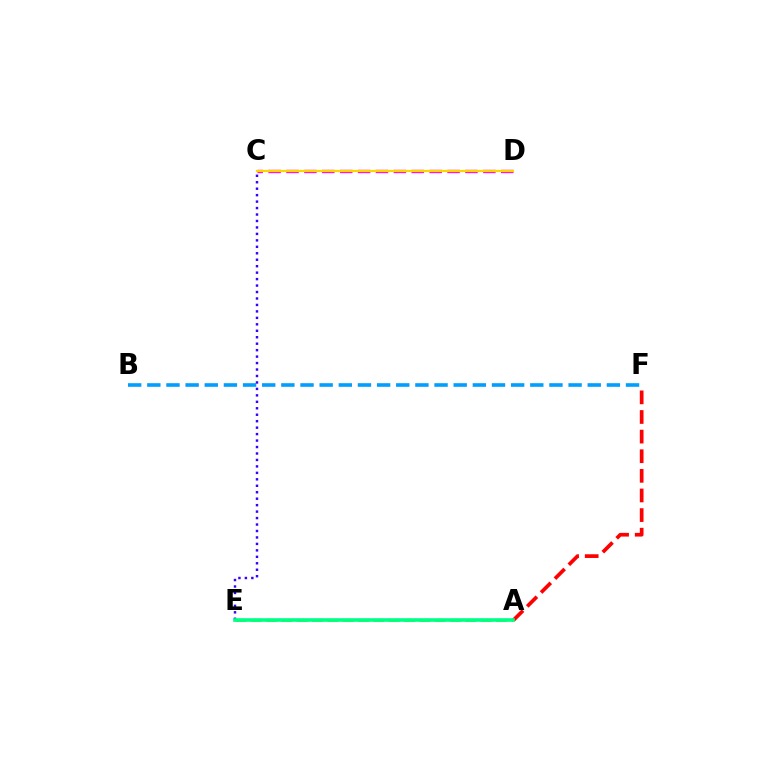{('A', 'F'): [{'color': '#ff0000', 'line_style': 'dashed', 'thickness': 2.67}], ('B', 'F'): [{'color': '#009eff', 'line_style': 'dashed', 'thickness': 2.6}], ('A', 'E'): [{'color': '#4fff00', 'line_style': 'dashed', 'thickness': 2.08}, {'color': '#00ff86', 'line_style': 'solid', 'thickness': 2.61}], ('C', 'D'): [{'color': '#ff00ed', 'line_style': 'dashed', 'thickness': 2.43}, {'color': '#ffd500', 'line_style': 'solid', 'thickness': 1.6}], ('C', 'E'): [{'color': '#3700ff', 'line_style': 'dotted', 'thickness': 1.75}]}